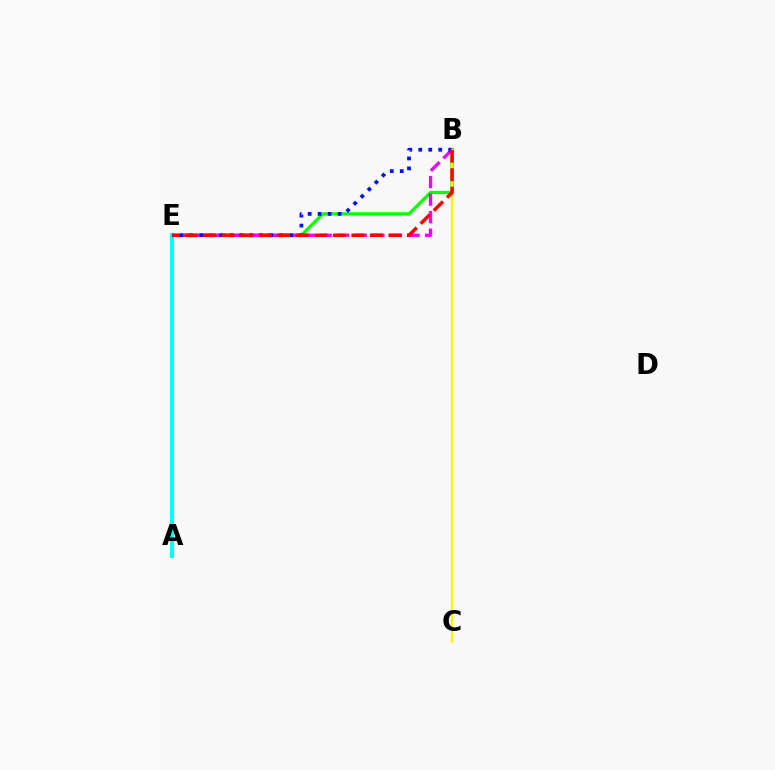{('B', 'E'): [{'color': '#08ff00', 'line_style': 'solid', 'thickness': 2.37}, {'color': '#ee00ff', 'line_style': 'dashed', 'thickness': 2.39}, {'color': '#0010ff', 'line_style': 'dotted', 'thickness': 2.71}, {'color': '#ff0000', 'line_style': 'dashed', 'thickness': 2.52}], ('A', 'E'): [{'color': '#00fff6', 'line_style': 'solid', 'thickness': 2.96}], ('B', 'C'): [{'color': '#fcf500', 'line_style': 'solid', 'thickness': 1.67}]}